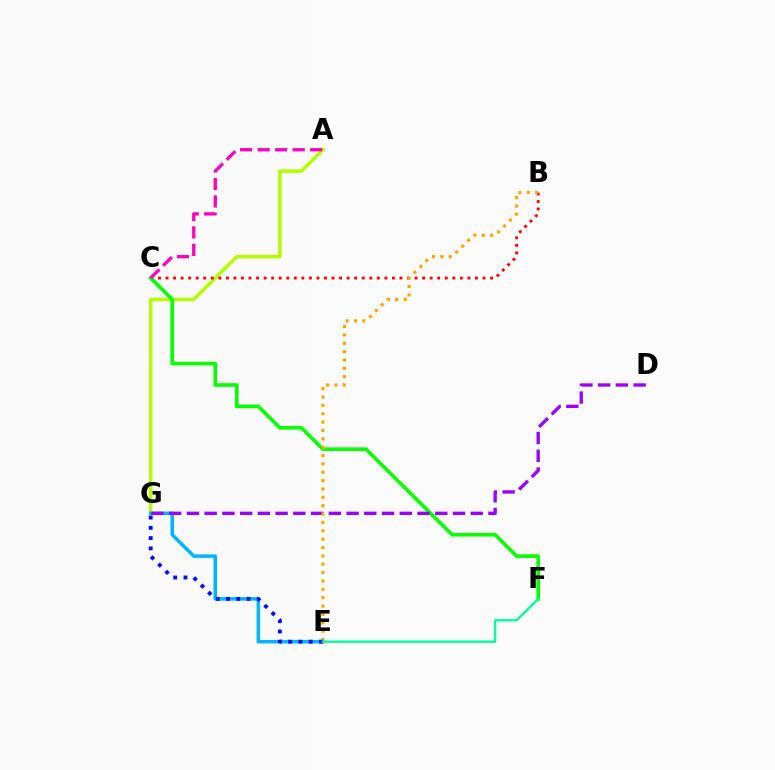{('A', 'G'): [{'color': '#b3ff00', 'line_style': 'solid', 'thickness': 2.55}], ('B', 'C'): [{'color': '#ff0000', 'line_style': 'dotted', 'thickness': 2.05}], ('C', 'F'): [{'color': '#08ff00', 'line_style': 'solid', 'thickness': 2.63}], ('A', 'C'): [{'color': '#ff00bd', 'line_style': 'dashed', 'thickness': 2.38}], ('E', 'G'): [{'color': '#00b5ff', 'line_style': 'solid', 'thickness': 2.52}, {'color': '#0010ff', 'line_style': 'dotted', 'thickness': 2.79}], ('D', 'G'): [{'color': '#9b00ff', 'line_style': 'dashed', 'thickness': 2.41}], ('B', 'E'): [{'color': '#ffa500', 'line_style': 'dotted', 'thickness': 2.27}], ('E', 'F'): [{'color': '#00ff9d', 'line_style': 'solid', 'thickness': 1.69}]}